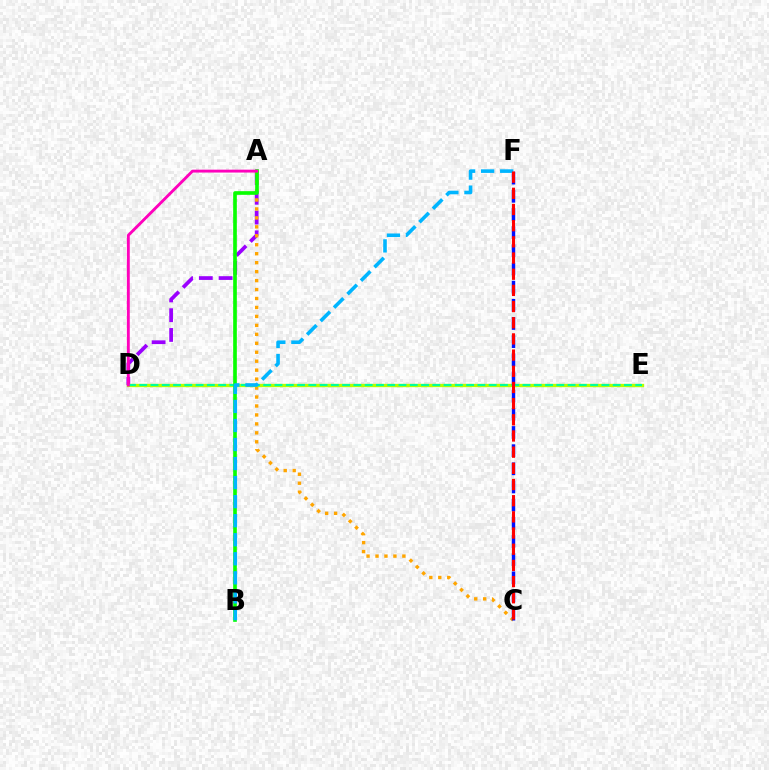{('A', 'D'): [{'color': '#9b00ff', 'line_style': 'dashed', 'thickness': 2.69}, {'color': '#ff00bd', 'line_style': 'solid', 'thickness': 2.07}], ('A', 'C'): [{'color': '#ffa500', 'line_style': 'dotted', 'thickness': 2.43}], ('D', 'E'): [{'color': '#b3ff00', 'line_style': 'solid', 'thickness': 2.4}, {'color': '#00ff9d', 'line_style': 'dashed', 'thickness': 1.53}], ('A', 'B'): [{'color': '#08ff00', 'line_style': 'solid', 'thickness': 2.63}], ('C', 'F'): [{'color': '#0010ff', 'line_style': 'dashed', 'thickness': 2.47}, {'color': '#ff0000', 'line_style': 'dashed', 'thickness': 2.2}], ('B', 'F'): [{'color': '#00b5ff', 'line_style': 'dashed', 'thickness': 2.59}]}